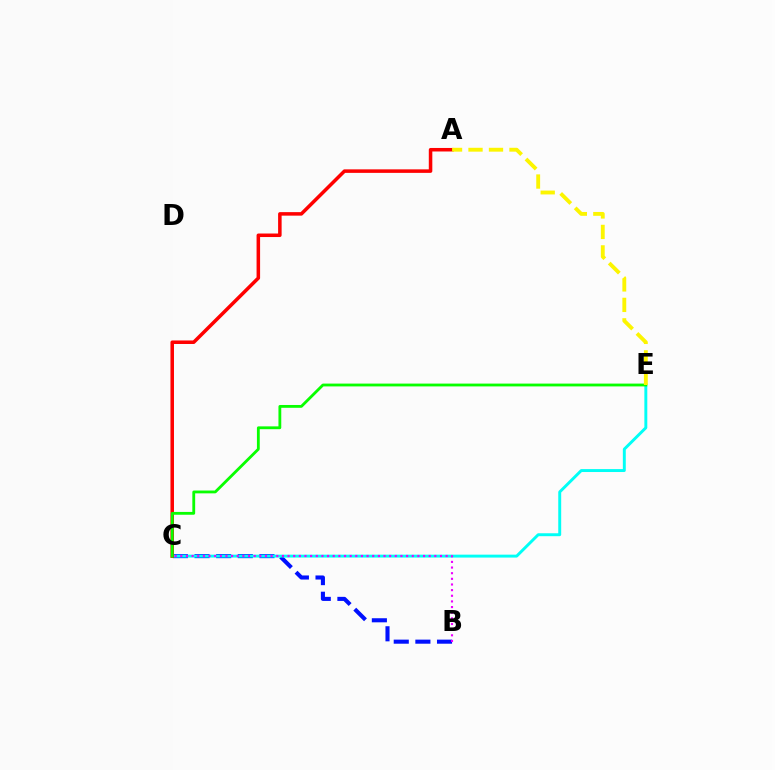{('B', 'C'): [{'color': '#0010ff', 'line_style': 'dashed', 'thickness': 2.94}, {'color': '#ee00ff', 'line_style': 'dotted', 'thickness': 1.53}], ('C', 'E'): [{'color': '#00fff6', 'line_style': 'solid', 'thickness': 2.11}, {'color': '#08ff00', 'line_style': 'solid', 'thickness': 2.03}], ('A', 'C'): [{'color': '#ff0000', 'line_style': 'solid', 'thickness': 2.54}], ('A', 'E'): [{'color': '#fcf500', 'line_style': 'dashed', 'thickness': 2.78}]}